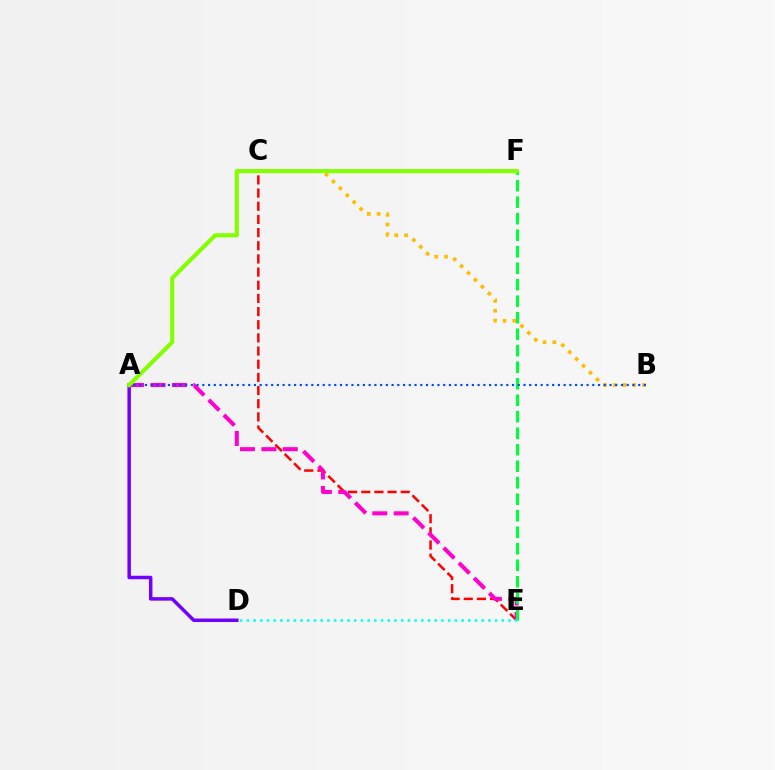{('C', 'E'): [{'color': '#ff0000', 'line_style': 'dashed', 'thickness': 1.79}], ('A', 'E'): [{'color': '#ff00cf', 'line_style': 'dashed', 'thickness': 2.91}], ('A', 'D'): [{'color': '#7200ff', 'line_style': 'solid', 'thickness': 2.51}], ('B', 'C'): [{'color': '#ffbd00', 'line_style': 'dotted', 'thickness': 2.65}], ('E', 'F'): [{'color': '#00ff39', 'line_style': 'dashed', 'thickness': 2.24}], ('A', 'B'): [{'color': '#004bff', 'line_style': 'dotted', 'thickness': 1.56}], ('A', 'F'): [{'color': '#84ff00', 'line_style': 'solid', 'thickness': 2.97}], ('D', 'E'): [{'color': '#00fff6', 'line_style': 'dotted', 'thickness': 1.82}]}